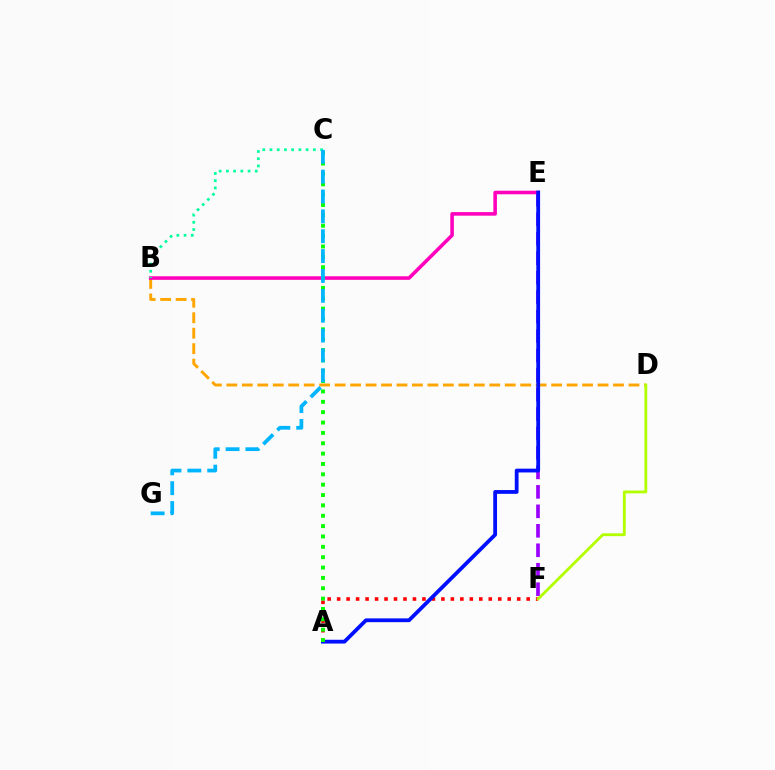{('B', 'D'): [{'color': '#ffa500', 'line_style': 'dashed', 'thickness': 2.1}], ('E', 'F'): [{'color': '#9b00ff', 'line_style': 'dashed', 'thickness': 2.65}], ('A', 'F'): [{'color': '#ff0000', 'line_style': 'dotted', 'thickness': 2.57}], ('B', 'E'): [{'color': '#ff00bd', 'line_style': 'solid', 'thickness': 2.56}], ('B', 'C'): [{'color': '#00ff9d', 'line_style': 'dotted', 'thickness': 1.96}], ('A', 'E'): [{'color': '#0010ff', 'line_style': 'solid', 'thickness': 2.73}], ('A', 'C'): [{'color': '#08ff00', 'line_style': 'dotted', 'thickness': 2.81}], ('D', 'F'): [{'color': '#b3ff00', 'line_style': 'solid', 'thickness': 2.05}], ('C', 'G'): [{'color': '#00b5ff', 'line_style': 'dashed', 'thickness': 2.7}]}